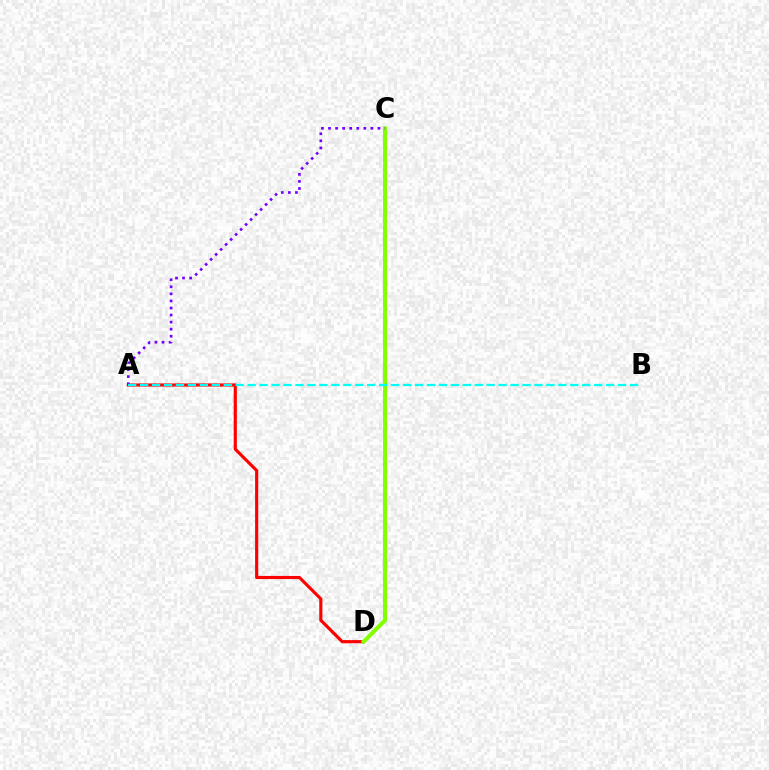{('A', 'D'): [{'color': '#ff0000', 'line_style': 'solid', 'thickness': 2.26}], ('C', 'D'): [{'color': '#84ff00', 'line_style': 'solid', 'thickness': 2.91}], ('A', 'C'): [{'color': '#7200ff', 'line_style': 'dotted', 'thickness': 1.92}], ('A', 'B'): [{'color': '#00fff6', 'line_style': 'dashed', 'thickness': 1.62}]}